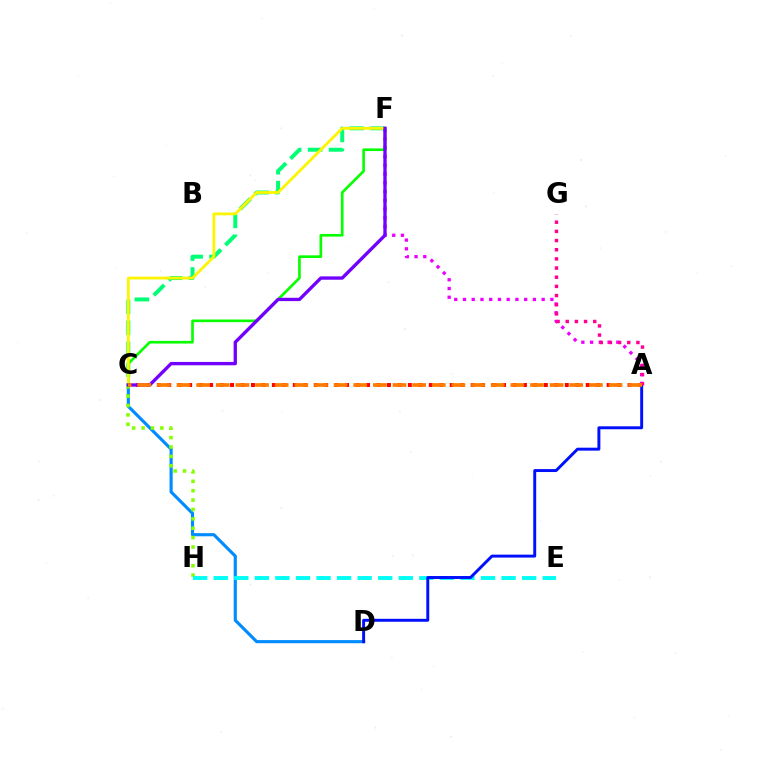{('C', 'F'): [{'color': '#00ff74', 'line_style': 'dashed', 'thickness': 2.85}, {'color': '#08ff00', 'line_style': 'solid', 'thickness': 1.92}, {'color': '#fcf500', 'line_style': 'solid', 'thickness': 2.0}, {'color': '#7200ff', 'line_style': 'solid', 'thickness': 2.4}], ('C', 'D'): [{'color': '#008cff', 'line_style': 'solid', 'thickness': 2.25}], ('A', 'F'): [{'color': '#ee00ff', 'line_style': 'dotted', 'thickness': 2.38}], ('C', 'H'): [{'color': '#84ff00', 'line_style': 'dotted', 'thickness': 2.55}], ('E', 'H'): [{'color': '#00fff6', 'line_style': 'dashed', 'thickness': 2.79}], ('A', 'C'): [{'color': '#ff0000', 'line_style': 'dotted', 'thickness': 2.84}, {'color': '#ff7c00', 'line_style': 'dashed', 'thickness': 2.67}], ('A', 'D'): [{'color': '#0010ff', 'line_style': 'solid', 'thickness': 2.12}], ('A', 'G'): [{'color': '#ff0094', 'line_style': 'dotted', 'thickness': 2.49}]}